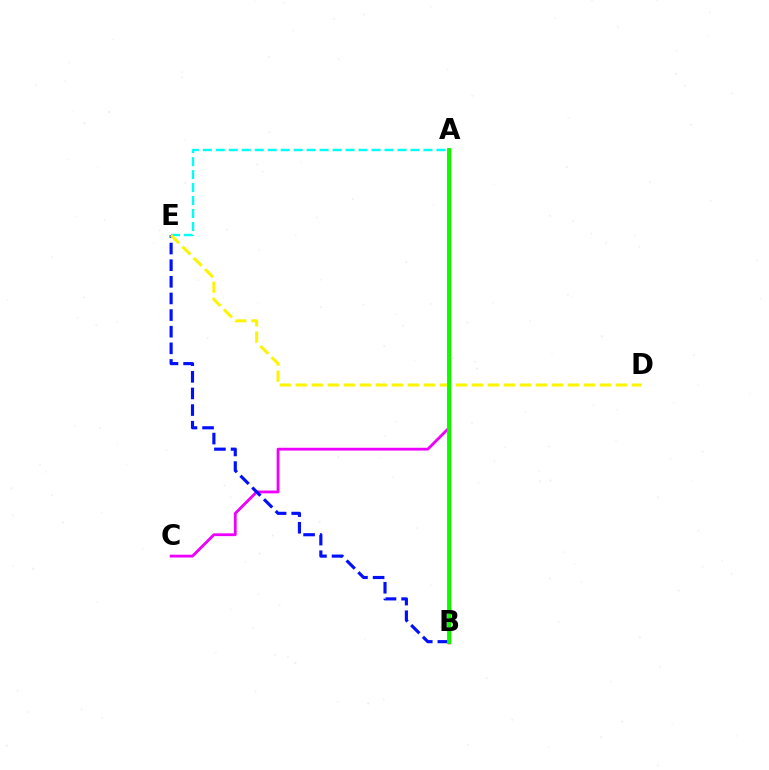{('A', 'C'): [{'color': '#ee00ff', 'line_style': 'solid', 'thickness': 2.03}], ('A', 'E'): [{'color': '#00fff6', 'line_style': 'dashed', 'thickness': 1.76}], ('B', 'E'): [{'color': '#0010ff', 'line_style': 'dashed', 'thickness': 2.26}], ('A', 'B'): [{'color': '#ff0000', 'line_style': 'solid', 'thickness': 2.5}, {'color': '#08ff00', 'line_style': 'solid', 'thickness': 2.74}], ('D', 'E'): [{'color': '#fcf500', 'line_style': 'dashed', 'thickness': 2.18}]}